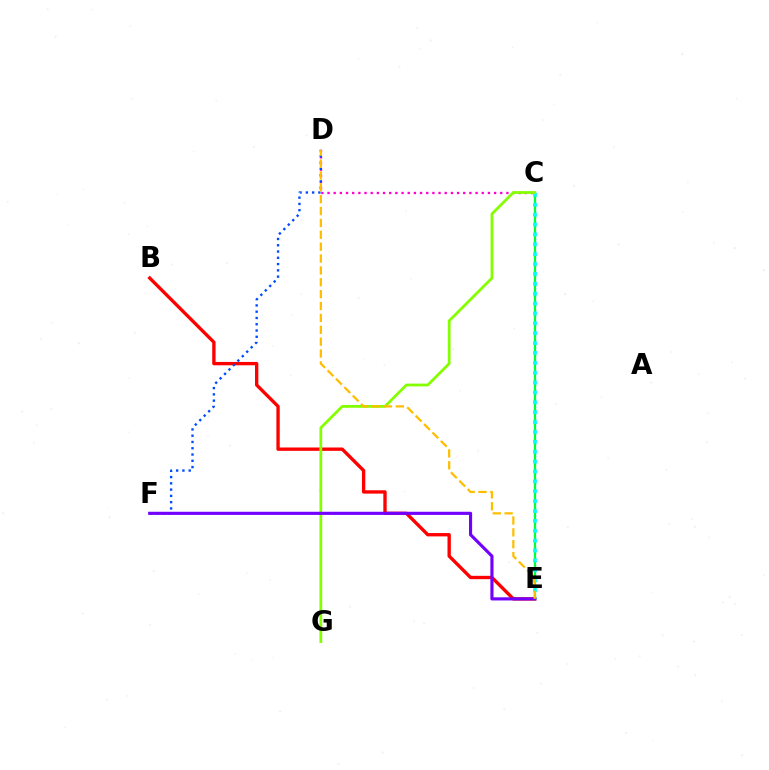{('B', 'E'): [{'color': '#ff0000', 'line_style': 'solid', 'thickness': 2.41}], ('C', 'E'): [{'color': '#00ff39', 'line_style': 'solid', 'thickness': 1.64}, {'color': '#00fff6', 'line_style': 'dotted', 'thickness': 2.68}], ('C', 'D'): [{'color': '#ff00cf', 'line_style': 'dotted', 'thickness': 1.68}], ('D', 'F'): [{'color': '#004bff', 'line_style': 'dotted', 'thickness': 1.7}], ('C', 'G'): [{'color': '#84ff00', 'line_style': 'solid', 'thickness': 1.99}], ('E', 'F'): [{'color': '#7200ff', 'line_style': 'solid', 'thickness': 2.26}], ('D', 'E'): [{'color': '#ffbd00', 'line_style': 'dashed', 'thickness': 1.61}]}